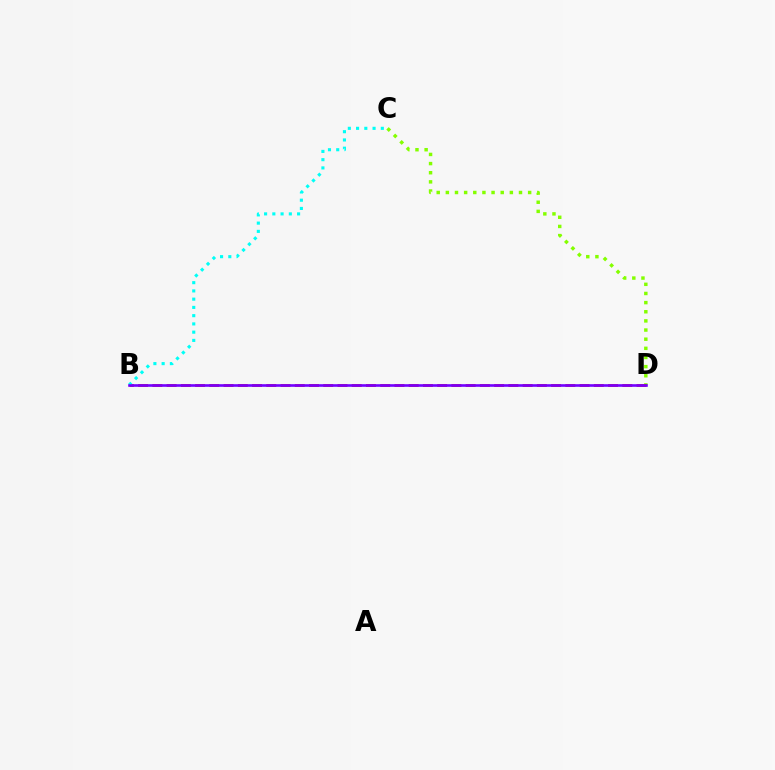{('C', 'D'): [{'color': '#84ff00', 'line_style': 'dotted', 'thickness': 2.48}], ('B', 'D'): [{'color': '#ff0000', 'line_style': 'dashed', 'thickness': 1.93}, {'color': '#7200ff', 'line_style': 'solid', 'thickness': 1.88}], ('B', 'C'): [{'color': '#00fff6', 'line_style': 'dotted', 'thickness': 2.24}]}